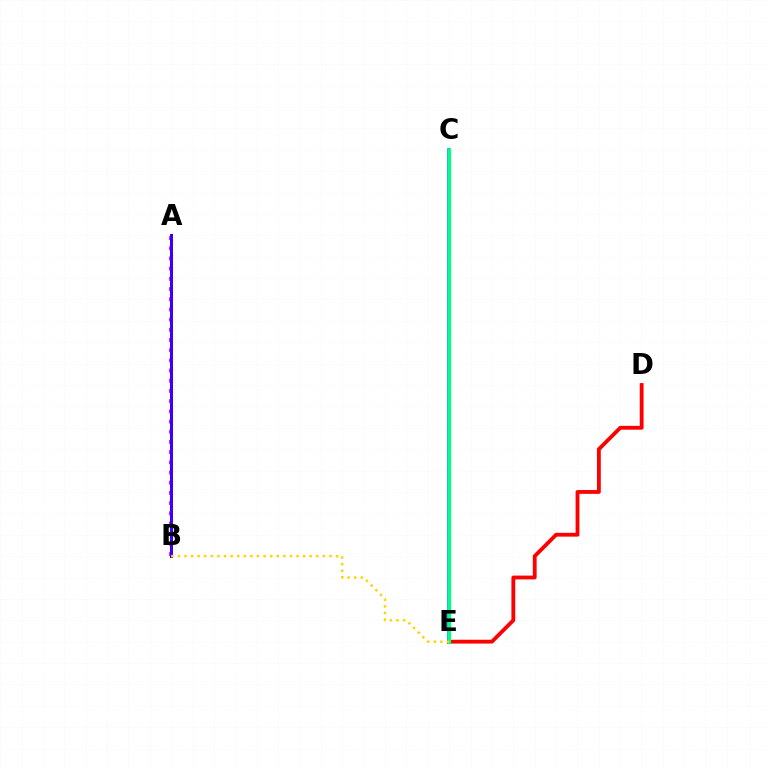{('A', 'B'): [{'color': '#ff00ed', 'line_style': 'dotted', 'thickness': 2.77}, {'color': '#4fff00', 'line_style': 'solid', 'thickness': 1.92}, {'color': '#3700ff', 'line_style': 'solid', 'thickness': 2.17}], ('C', 'E'): [{'color': '#009eff', 'line_style': 'solid', 'thickness': 2.66}, {'color': '#00ff86', 'line_style': 'solid', 'thickness': 2.3}], ('D', 'E'): [{'color': '#ff0000', 'line_style': 'solid', 'thickness': 2.75}], ('B', 'E'): [{'color': '#ffd500', 'line_style': 'dotted', 'thickness': 1.79}]}